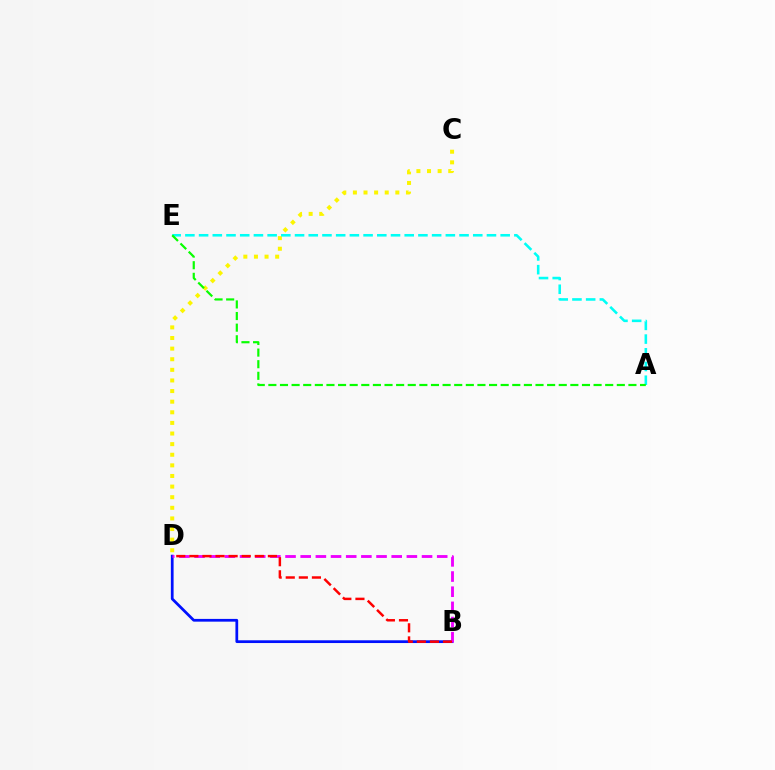{('C', 'D'): [{'color': '#fcf500', 'line_style': 'dotted', 'thickness': 2.88}], ('B', 'D'): [{'color': '#0010ff', 'line_style': 'solid', 'thickness': 1.98}, {'color': '#ee00ff', 'line_style': 'dashed', 'thickness': 2.06}, {'color': '#ff0000', 'line_style': 'dashed', 'thickness': 1.78}], ('A', 'E'): [{'color': '#00fff6', 'line_style': 'dashed', 'thickness': 1.86}, {'color': '#08ff00', 'line_style': 'dashed', 'thickness': 1.58}]}